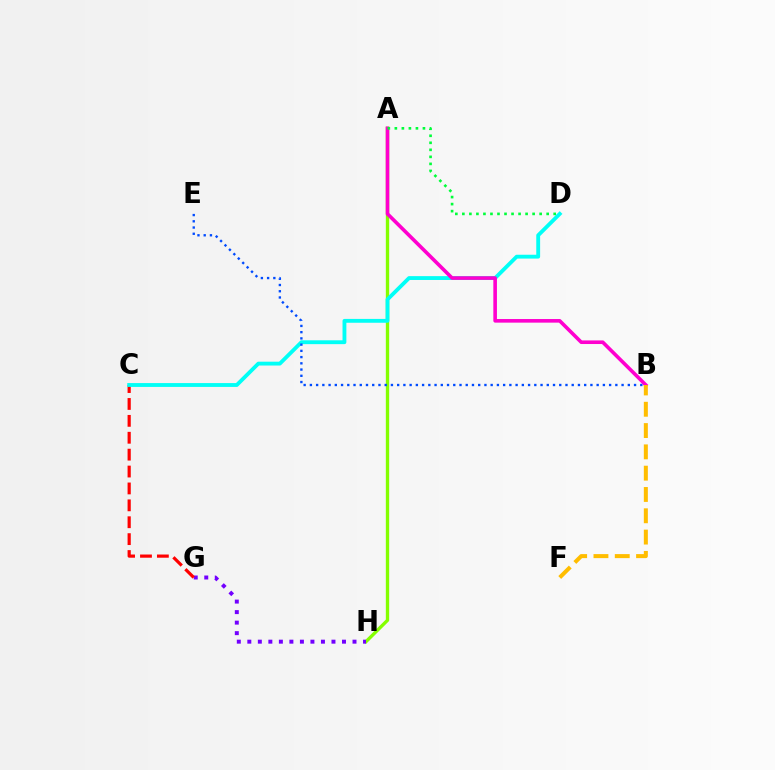{('A', 'H'): [{'color': '#84ff00', 'line_style': 'solid', 'thickness': 2.4}], ('G', 'H'): [{'color': '#7200ff', 'line_style': 'dotted', 'thickness': 2.86}], ('C', 'G'): [{'color': '#ff0000', 'line_style': 'dashed', 'thickness': 2.3}], ('C', 'D'): [{'color': '#00fff6', 'line_style': 'solid', 'thickness': 2.77}], ('A', 'B'): [{'color': '#ff00cf', 'line_style': 'solid', 'thickness': 2.6}], ('B', 'E'): [{'color': '#004bff', 'line_style': 'dotted', 'thickness': 1.69}], ('B', 'F'): [{'color': '#ffbd00', 'line_style': 'dashed', 'thickness': 2.89}], ('A', 'D'): [{'color': '#00ff39', 'line_style': 'dotted', 'thickness': 1.91}]}